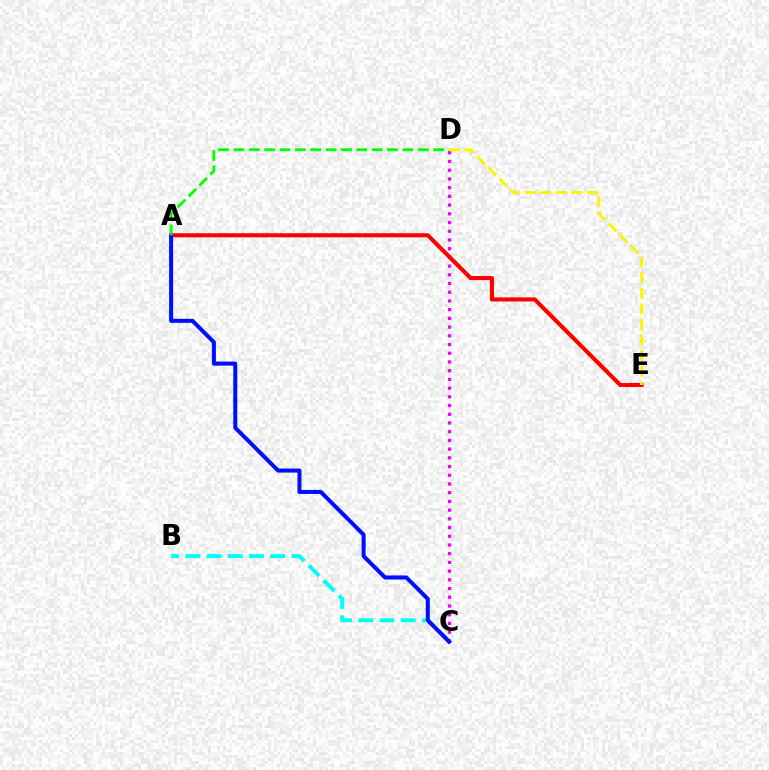{('C', 'D'): [{'color': '#ee00ff', 'line_style': 'dotted', 'thickness': 2.37}], ('B', 'C'): [{'color': '#00fff6', 'line_style': 'dashed', 'thickness': 2.88}], ('A', 'E'): [{'color': '#ff0000', 'line_style': 'solid', 'thickness': 2.94}], ('A', 'C'): [{'color': '#0010ff', 'line_style': 'solid', 'thickness': 2.91}], ('D', 'E'): [{'color': '#fcf500', 'line_style': 'dashed', 'thickness': 2.12}], ('A', 'D'): [{'color': '#08ff00', 'line_style': 'dashed', 'thickness': 2.09}]}